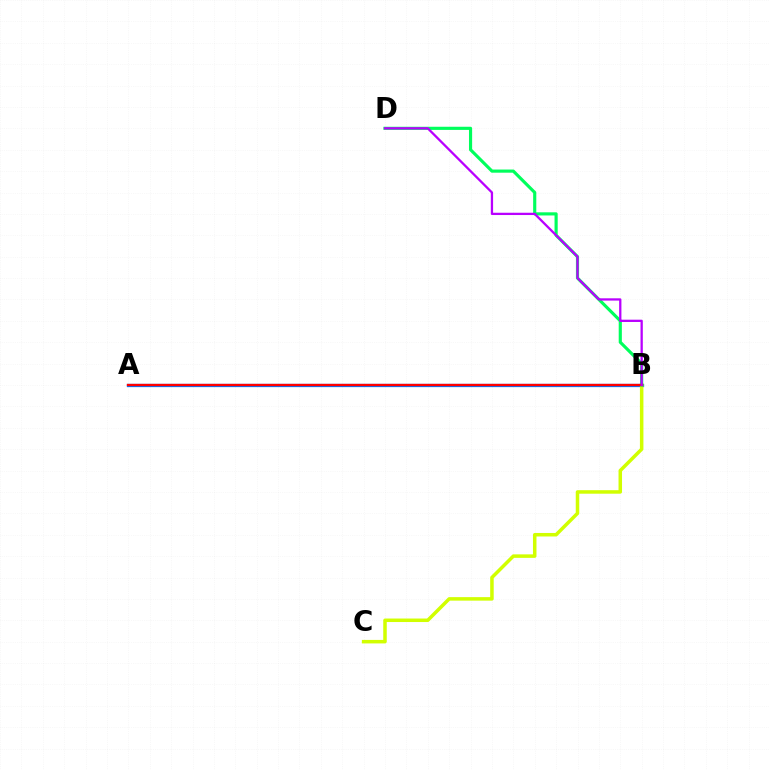{('A', 'B'): [{'color': '#0074ff', 'line_style': 'solid', 'thickness': 2.35}, {'color': '#ff0000', 'line_style': 'solid', 'thickness': 1.66}], ('B', 'C'): [{'color': '#d1ff00', 'line_style': 'solid', 'thickness': 2.53}], ('B', 'D'): [{'color': '#00ff5c', 'line_style': 'solid', 'thickness': 2.27}, {'color': '#b900ff', 'line_style': 'solid', 'thickness': 1.64}]}